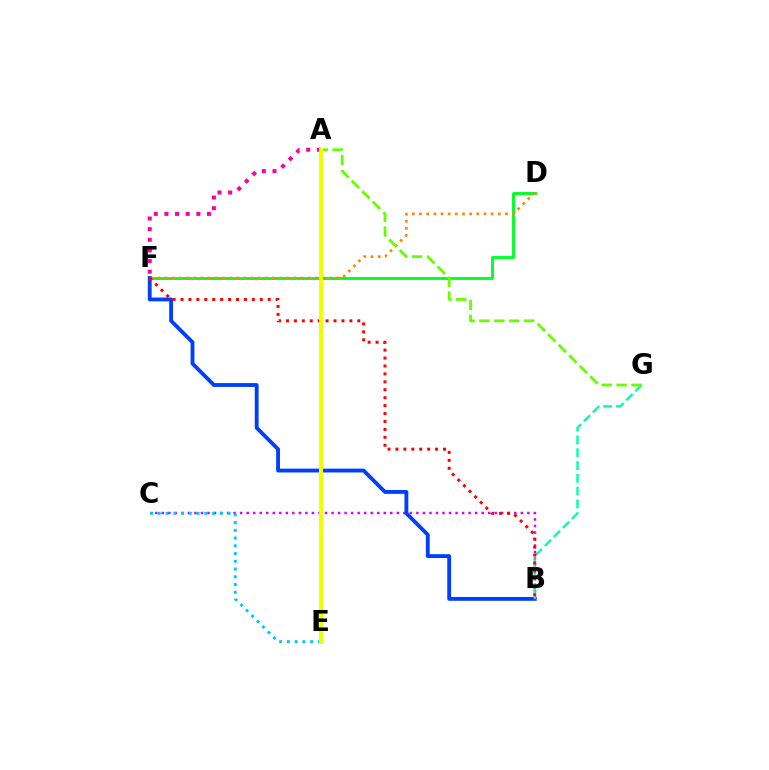{('B', 'C'): [{'color': '#d600ff', 'line_style': 'dotted', 'thickness': 1.77}], ('C', 'E'): [{'color': '#00c7ff', 'line_style': 'dotted', 'thickness': 2.1}], ('A', 'F'): [{'color': '#ff00a0', 'line_style': 'dotted', 'thickness': 2.89}], ('A', 'E'): [{'color': '#4f00ff', 'line_style': 'solid', 'thickness': 2.91}, {'color': '#eeff00', 'line_style': 'solid', 'thickness': 2.89}], ('D', 'F'): [{'color': '#00ff27', 'line_style': 'solid', 'thickness': 2.09}, {'color': '#ff8800', 'line_style': 'dotted', 'thickness': 1.95}], ('B', 'F'): [{'color': '#003fff', 'line_style': 'solid', 'thickness': 2.77}, {'color': '#ff0000', 'line_style': 'dotted', 'thickness': 2.15}], ('B', 'G'): [{'color': '#00ffaf', 'line_style': 'dashed', 'thickness': 1.74}], ('A', 'G'): [{'color': '#66ff00', 'line_style': 'dashed', 'thickness': 2.02}]}